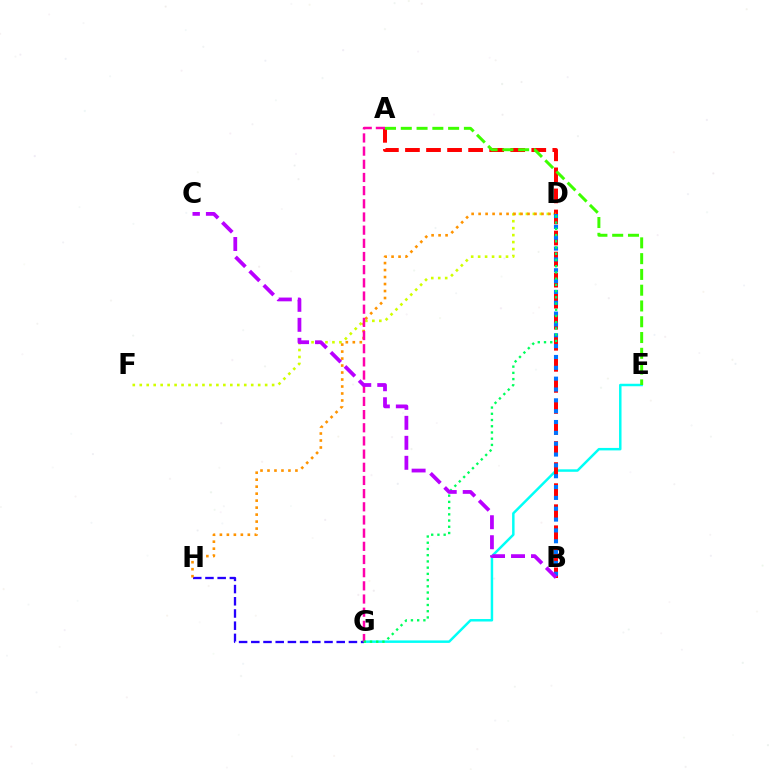{('E', 'G'): [{'color': '#00fff6', 'line_style': 'solid', 'thickness': 1.78}], ('D', 'F'): [{'color': '#d1ff00', 'line_style': 'dotted', 'thickness': 1.89}], ('G', 'H'): [{'color': '#2500ff', 'line_style': 'dashed', 'thickness': 1.66}], ('A', 'B'): [{'color': '#ff0000', 'line_style': 'dashed', 'thickness': 2.86}], ('D', 'H'): [{'color': '#ff9400', 'line_style': 'dotted', 'thickness': 1.9}], ('A', 'G'): [{'color': '#ff00ac', 'line_style': 'dashed', 'thickness': 1.79}], ('A', 'E'): [{'color': '#3dff00', 'line_style': 'dashed', 'thickness': 2.14}], ('B', 'D'): [{'color': '#0074ff', 'line_style': 'dotted', 'thickness': 2.95}], ('D', 'G'): [{'color': '#00ff5c', 'line_style': 'dotted', 'thickness': 1.69}], ('B', 'C'): [{'color': '#b900ff', 'line_style': 'dashed', 'thickness': 2.72}]}